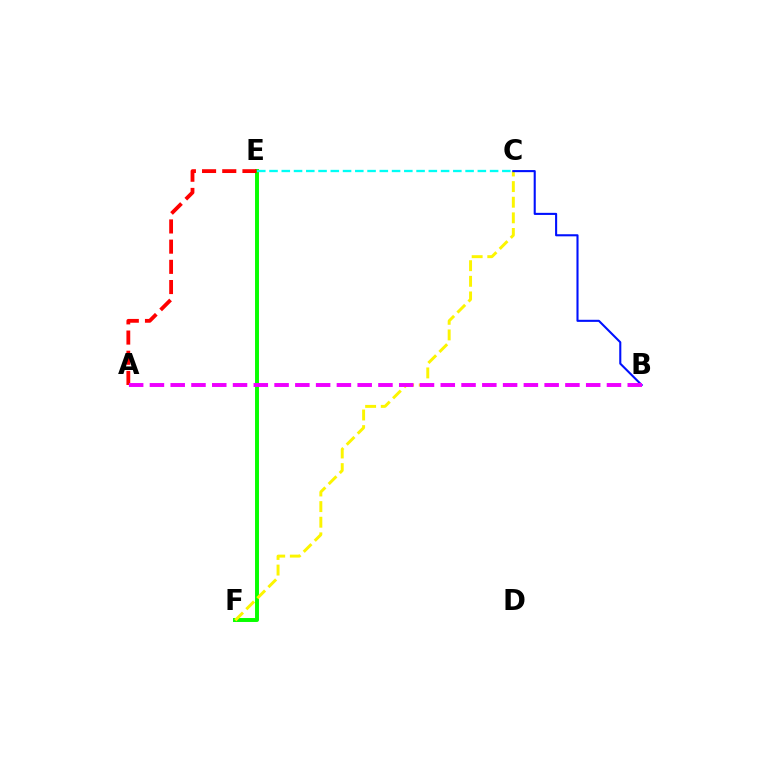{('E', 'F'): [{'color': '#08ff00', 'line_style': 'solid', 'thickness': 2.84}], ('C', 'E'): [{'color': '#00fff6', 'line_style': 'dashed', 'thickness': 1.66}], ('C', 'F'): [{'color': '#fcf500', 'line_style': 'dashed', 'thickness': 2.12}], ('B', 'C'): [{'color': '#0010ff', 'line_style': 'solid', 'thickness': 1.51}], ('A', 'E'): [{'color': '#ff0000', 'line_style': 'dashed', 'thickness': 2.74}], ('A', 'B'): [{'color': '#ee00ff', 'line_style': 'dashed', 'thickness': 2.82}]}